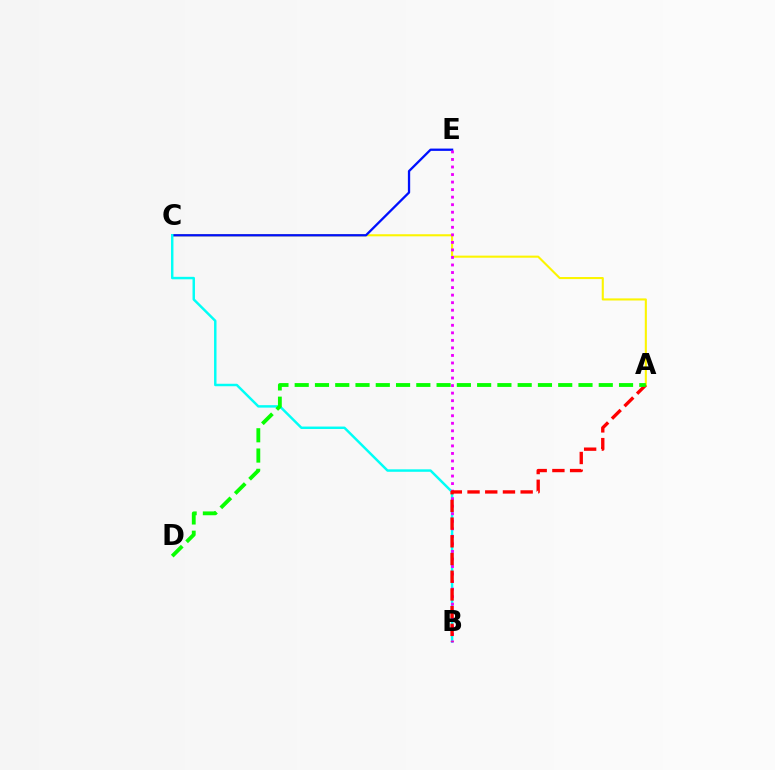{('A', 'C'): [{'color': '#fcf500', 'line_style': 'solid', 'thickness': 1.51}], ('C', 'E'): [{'color': '#0010ff', 'line_style': 'solid', 'thickness': 1.65}], ('B', 'C'): [{'color': '#00fff6', 'line_style': 'solid', 'thickness': 1.77}], ('B', 'E'): [{'color': '#ee00ff', 'line_style': 'dotted', 'thickness': 2.05}], ('A', 'B'): [{'color': '#ff0000', 'line_style': 'dashed', 'thickness': 2.41}], ('A', 'D'): [{'color': '#08ff00', 'line_style': 'dashed', 'thickness': 2.75}]}